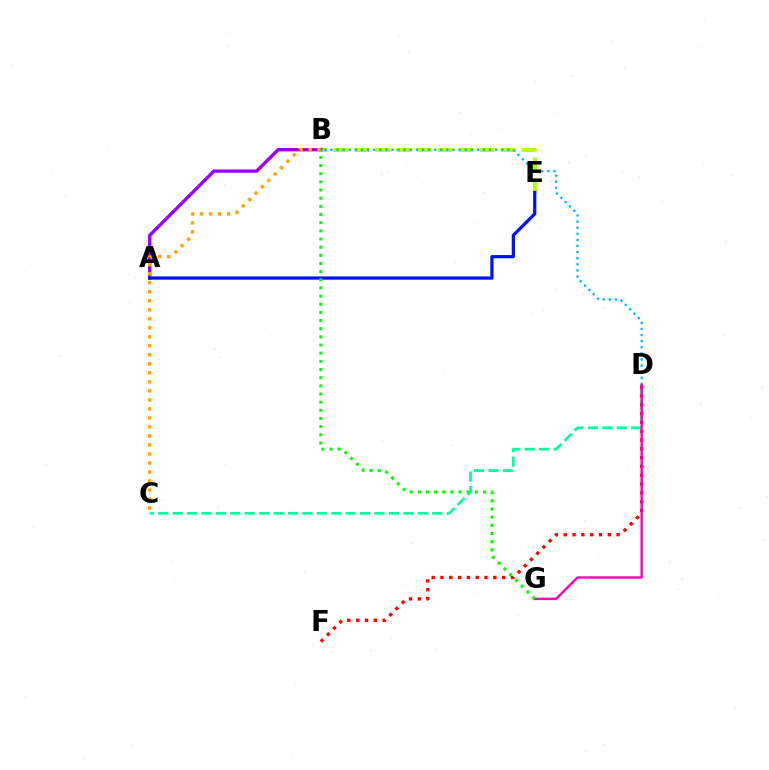{('C', 'D'): [{'color': '#00ff9d', 'line_style': 'dashed', 'thickness': 1.96}], ('B', 'E'): [{'color': '#b3ff00', 'line_style': 'dashed', 'thickness': 2.84}], ('D', 'F'): [{'color': '#ff0000', 'line_style': 'dotted', 'thickness': 2.39}], ('B', 'D'): [{'color': '#00b5ff', 'line_style': 'dotted', 'thickness': 1.66}], ('A', 'B'): [{'color': '#9b00ff', 'line_style': 'solid', 'thickness': 2.41}], ('A', 'E'): [{'color': '#0010ff', 'line_style': 'solid', 'thickness': 2.33}], ('B', 'C'): [{'color': '#ffa500', 'line_style': 'dotted', 'thickness': 2.45}], ('D', 'G'): [{'color': '#ff00bd', 'line_style': 'solid', 'thickness': 1.73}], ('B', 'G'): [{'color': '#08ff00', 'line_style': 'dotted', 'thickness': 2.22}]}